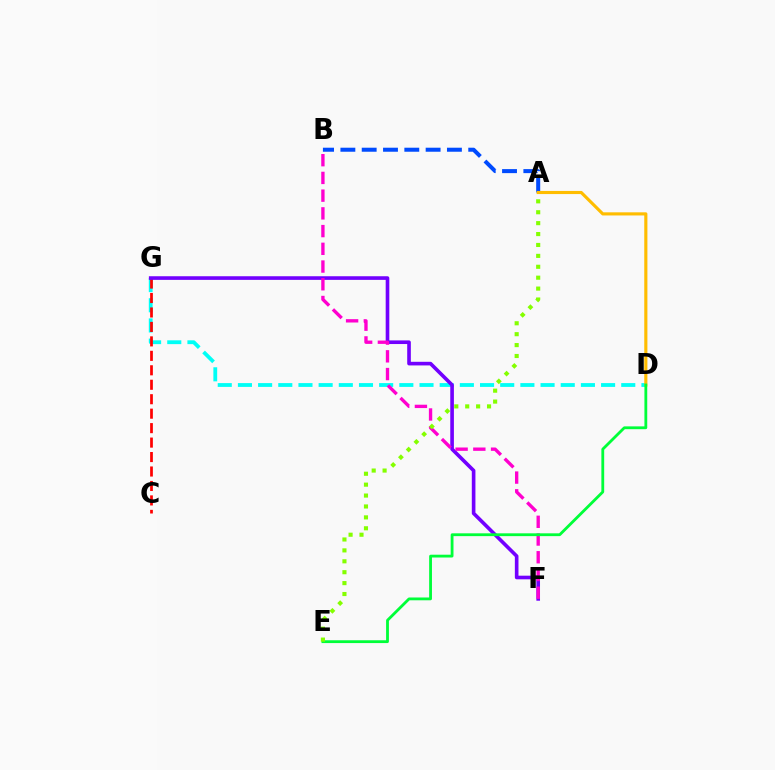{('D', 'G'): [{'color': '#00fff6', 'line_style': 'dashed', 'thickness': 2.74}], ('A', 'B'): [{'color': '#004bff', 'line_style': 'dashed', 'thickness': 2.89}], ('C', 'G'): [{'color': '#ff0000', 'line_style': 'dashed', 'thickness': 1.96}], ('F', 'G'): [{'color': '#7200ff', 'line_style': 'solid', 'thickness': 2.61}], ('A', 'D'): [{'color': '#ffbd00', 'line_style': 'solid', 'thickness': 2.26}], ('B', 'F'): [{'color': '#ff00cf', 'line_style': 'dashed', 'thickness': 2.41}], ('D', 'E'): [{'color': '#00ff39', 'line_style': 'solid', 'thickness': 2.02}], ('A', 'E'): [{'color': '#84ff00', 'line_style': 'dotted', 'thickness': 2.96}]}